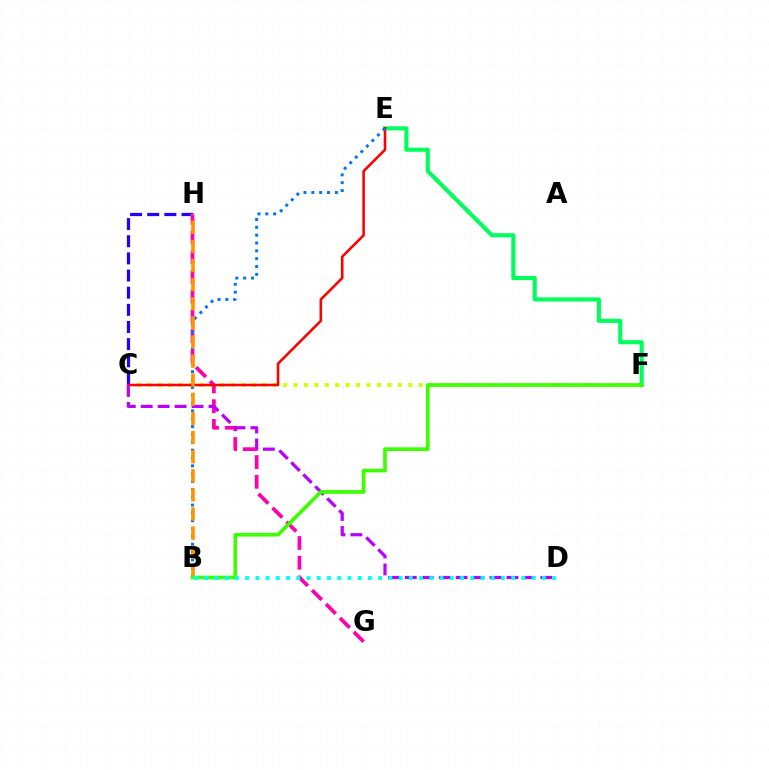{('C', 'F'): [{'color': '#d1ff00', 'line_style': 'dotted', 'thickness': 2.84}], ('E', 'F'): [{'color': '#00ff5c', 'line_style': 'solid', 'thickness': 2.97}], ('C', 'H'): [{'color': '#2500ff', 'line_style': 'dashed', 'thickness': 2.33}], ('G', 'H'): [{'color': '#ff00ac', 'line_style': 'dashed', 'thickness': 2.68}], ('C', 'E'): [{'color': '#ff0000', 'line_style': 'solid', 'thickness': 1.85}], ('B', 'E'): [{'color': '#0074ff', 'line_style': 'dotted', 'thickness': 2.13}], ('C', 'D'): [{'color': '#b900ff', 'line_style': 'dashed', 'thickness': 2.3}], ('B', 'H'): [{'color': '#ff9400', 'line_style': 'dashed', 'thickness': 2.6}], ('B', 'F'): [{'color': '#3dff00', 'line_style': 'solid', 'thickness': 2.65}], ('B', 'D'): [{'color': '#00fff6', 'line_style': 'dotted', 'thickness': 2.78}]}